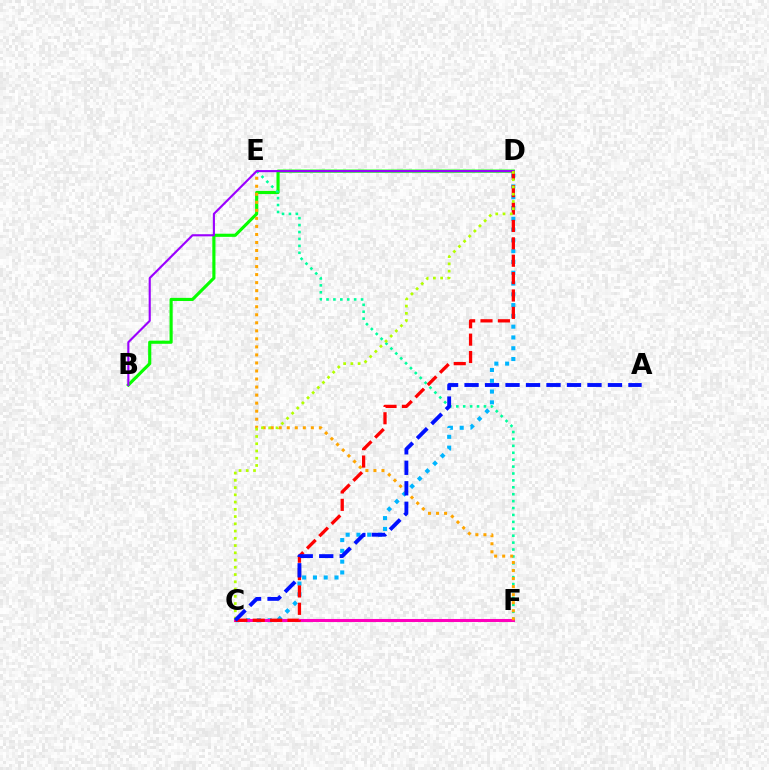{('C', 'D'): [{'color': '#00b5ff', 'line_style': 'dotted', 'thickness': 2.93}, {'color': '#ff0000', 'line_style': 'dashed', 'thickness': 2.36}, {'color': '#b3ff00', 'line_style': 'dotted', 'thickness': 1.97}], ('B', 'D'): [{'color': '#08ff00', 'line_style': 'solid', 'thickness': 2.26}, {'color': '#9b00ff', 'line_style': 'solid', 'thickness': 1.53}], ('E', 'F'): [{'color': '#00ff9d', 'line_style': 'dotted', 'thickness': 1.88}, {'color': '#ffa500', 'line_style': 'dotted', 'thickness': 2.18}], ('C', 'F'): [{'color': '#ff00bd', 'line_style': 'solid', 'thickness': 2.19}], ('A', 'C'): [{'color': '#0010ff', 'line_style': 'dashed', 'thickness': 2.78}]}